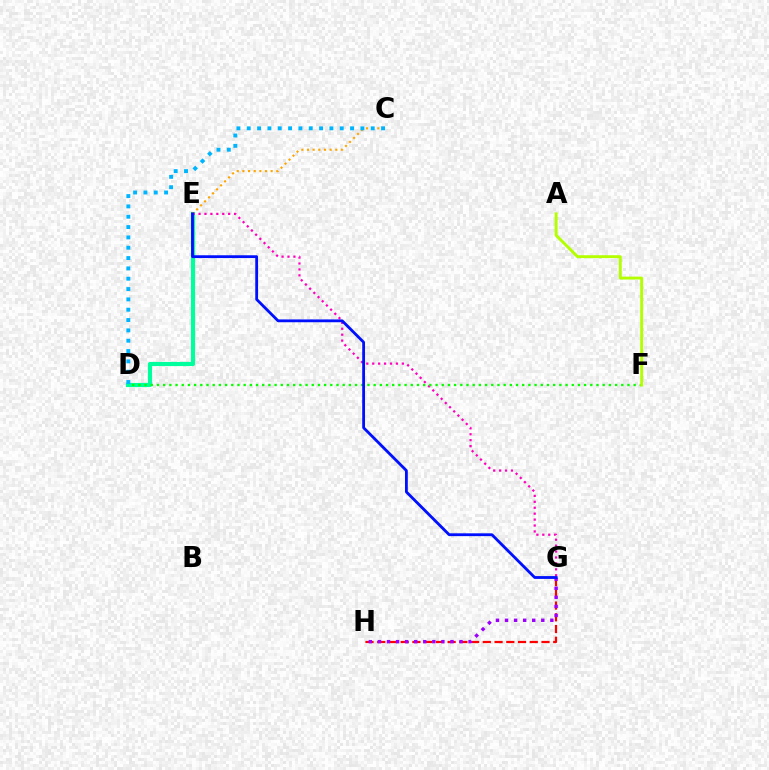{('D', 'E'): [{'color': '#00ff9d', 'line_style': 'solid', 'thickness': 2.99}], ('C', 'E'): [{'color': '#ffa500', 'line_style': 'dotted', 'thickness': 1.54}], ('G', 'H'): [{'color': '#ff0000', 'line_style': 'dashed', 'thickness': 1.59}, {'color': '#9b00ff', 'line_style': 'dotted', 'thickness': 2.46}], ('E', 'G'): [{'color': '#ff00bd', 'line_style': 'dotted', 'thickness': 1.61}, {'color': '#0010ff', 'line_style': 'solid', 'thickness': 2.03}], ('C', 'D'): [{'color': '#00b5ff', 'line_style': 'dotted', 'thickness': 2.81}], ('D', 'F'): [{'color': '#08ff00', 'line_style': 'dotted', 'thickness': 1.68}], ('A', 'F'): [{'color': '#b3ff00', 'line_style': 'solid', 'thickness': 2.08}]}